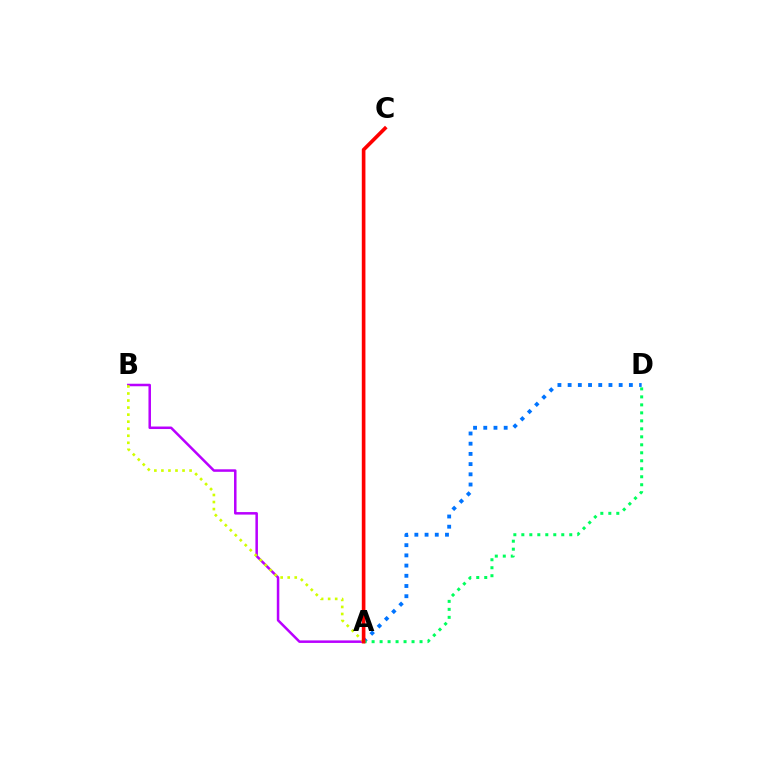{('A', 'B'): [{'color': '#b900ff', 'line_style': 'solid', 'thickness': 1.81}, {'color': '#d1ff00', 'line_style': 'dotted', 'thickness': 1.91}], ('A', 'D'): [{'color': '#0074ff', 'line_style': 'dotted', 'thickness': 2.77}, {'color': '#00ff5c', 'line_style': 'dotted', 'thickness': 2.17}], ('A', 'C'): [{'color': '#ff0000', 'line_style': 'solid', 'thickness': 2.62}]}